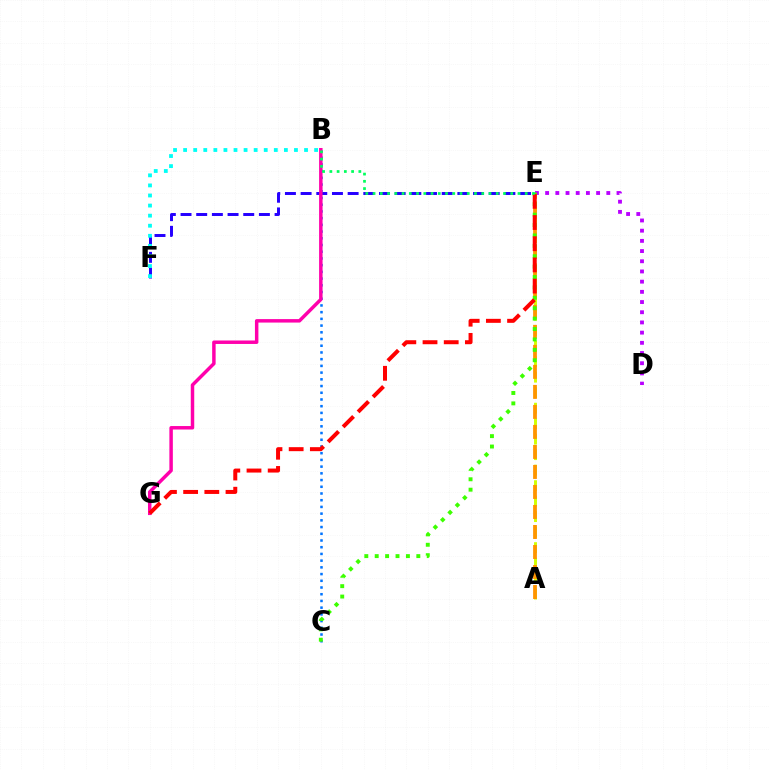{('D', 'E'): [{'color': '#b900ff', 'line_style': 'dotted', 'thickness': 2.77}], ('A', 'E'): [{'color': '#d1ff00', 'line_style': 'dashed', 'thickness': 2.1}, {'color': '#ff9400', 'line_style': 'dashed', 'thickness': 2.72}], ('E', 'F'): [{'color': '#2500ff', 'line_style': 'dashed', 'thickness': 2.13}], ('B', 'C'): [{'color': '#0074ff', 'line_style': 'dotted', 'thickness': 1.82}], ('B', 'F'): [{'color': '#00fff6', 'line_style': 'dotted', 'thickness': 2.74}], ('C', 'E'): [{'color': '#3dff00', 'line_style': 'dotted', 'thickness': 2.83}], ('B', 'G'): [{'color': '#ff00ac', 'line_style': 'solid', 'thickness': 2.5}], ('E', 'G'): [{'color': '#ff0000', 'line_style': 'dashed', 'thickness': 2.88}], ('B', 'E'): [{'color': '#00ff5c', 'line_style': 'dotted', 'thickness': 1.97}]}